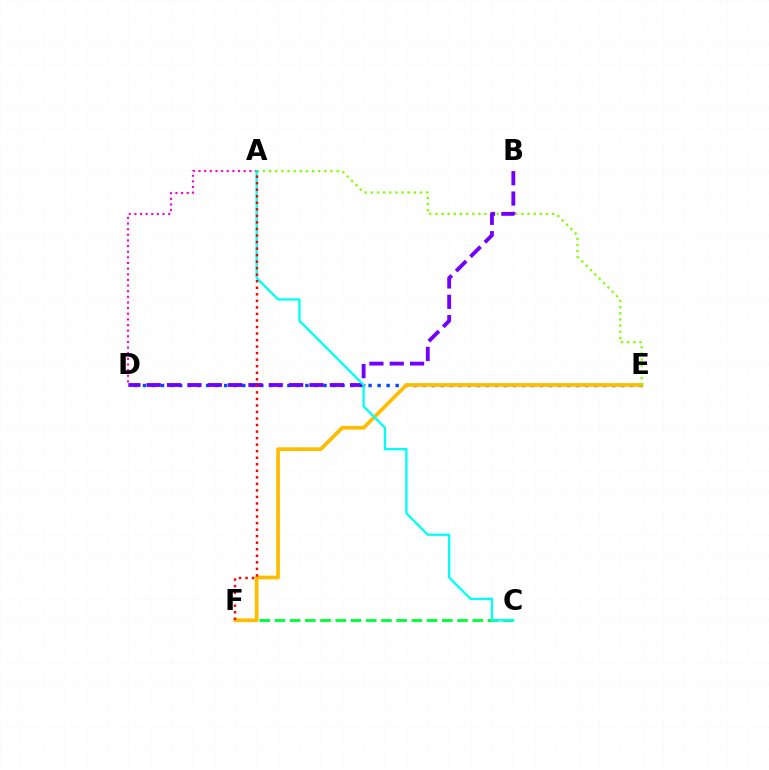{('C', 'F'): [{'color': '#00ff39', 'line_style': 'dashed', 'thickness': 2.07}], ('D', 'E'): [{'color': '#004bff', 'line_style': 'dotted', 'thickness': 2.45}], ('A', 'D'): [{'color': '#ff00cf', 'line_style': 'dotted', 'thickness': 1.53}], ('E', 'F'): [{'color': '#ffbd00', 'line_style': 'solid', 'thickness': 2.68}], ('A', 'E'): [{'color': '#84ff00', 'line_style': 'dotted', 'thickness': 1.67}], ('B', 'D'): [{'color': '#7200ff', 'line_style': 'dashed', 'thickness': 2.76}], ('A', 'C'): [{'color': '#00fff6', 'line_style': 'solid', 'thickness': 1.67}], ('A', 'F'): [{'color': '#ff0000', 'line_style': 'dotted', 'thickness': 1.78}]}